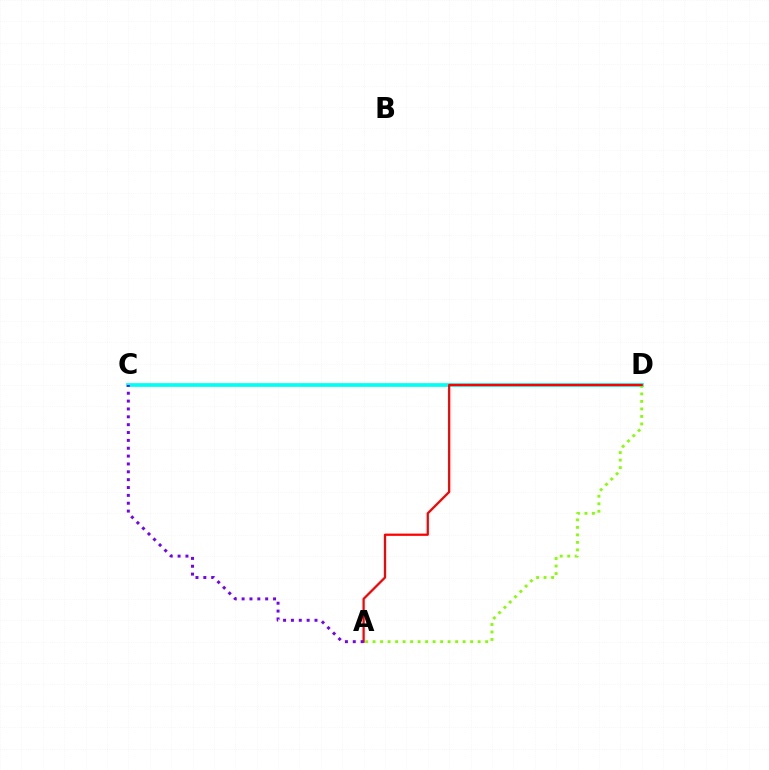{('C', 'D'): [{'color': '#00fff6', 'line_style': 'solid', 'thickness': 2.69}], ('A', 'D'): [{'color': '#84ff00', 'line_style': 'dotted', 'thickness': 2.04}, {'color': '#ff0000', 'line_style': 'solid', 'thickness': 1.63}], ('A', 'C'): [{'color': '#7200ff', 'line_style': 'dotted', 'thickness': 2.13}]}